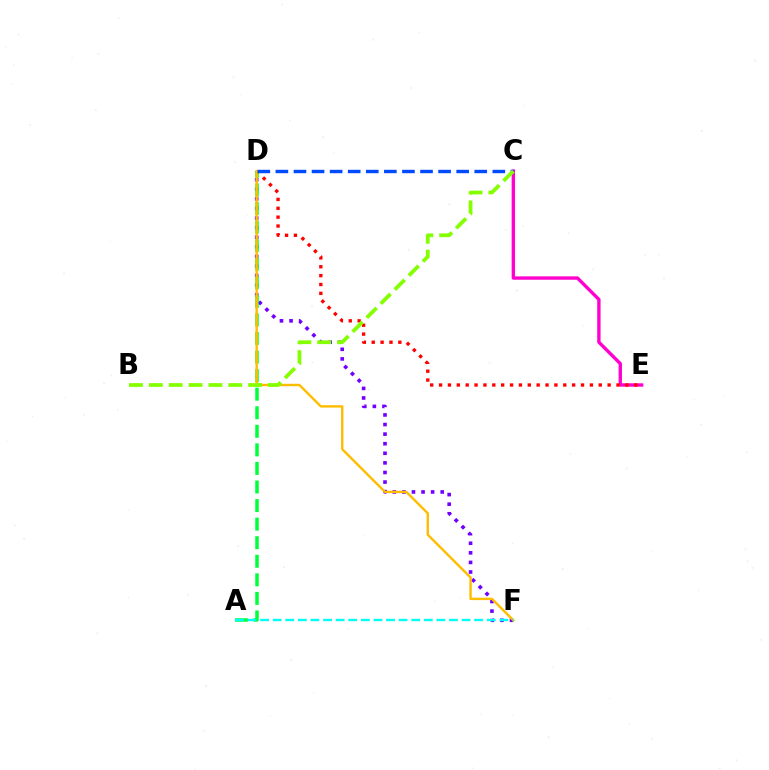{('D', 'F'): [{'color': '#7200ff', 'line_style': 'dotted', 'thickness': 2.6}, {'color': '#ffbd00', 'line_style': 'solid', 'thickness': 1.73}], ('C', 'E'): [{'color': '#ff00cf', 'line_style': 'solid', 'thickness': 2.42}], ('D', 'E'): [{'color': '#ff0000', 'line_style': 'dotted', 'thickness': 2.41}], ('A', 'D'): [{'color': '#00ff39', 'line_style': 'dashed', 'thickness': 2.52}], ('A', 'F'): [{'color': '#00fff6', 'line_style': 'dashed', 'thickness': 1.71}], ('C', 'D'): [{'color': '#004bff', 'line_style': 'dashed', 'thickness': 2.46}], ('B', 'C'): [{'color': '#84ff00', 'line_style': 'dashed', 'thickness': 2.7}]}